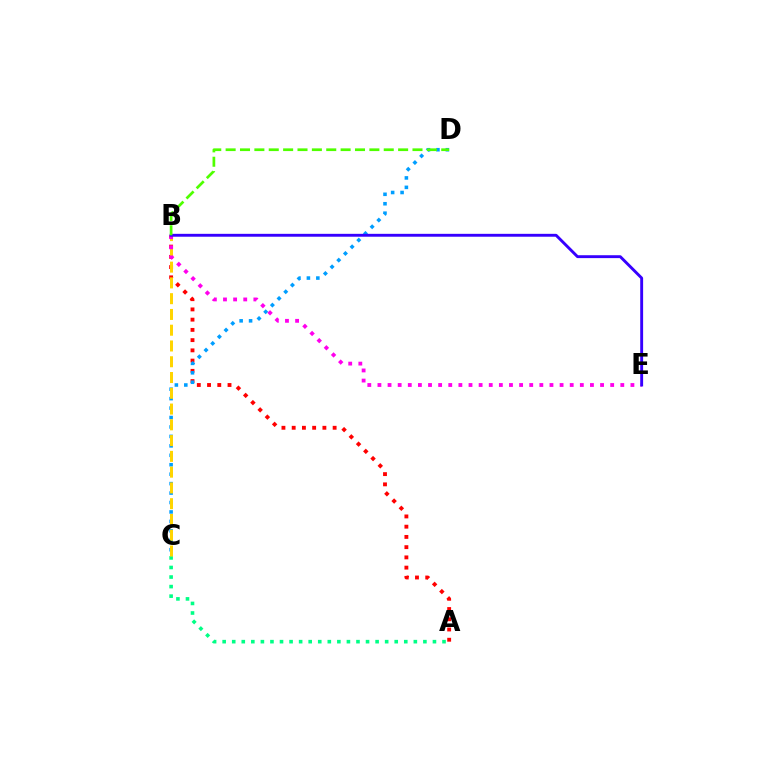{('A', 'C'): [{'color': '#00ff86', 'line_style': 'dotted', 'thickness': 2.6}], ('A', 'B'): [{'color': '#ff0000', 'line_style': 'dotted', 'thickness': 2.78}], ('C', 'D'): [{'color': '#009eff', 'line_style': 'dotted', 'thickness': 2.57}], ('B', 'C'): [{'color': '#ffd500', 'line_style': 'dashed', 'thickness': 2.14}], ('B', 'E'): [{'color': '#ff00ed', 'line_style': 'dotted', 'thickness': 2.75}, {'color': '#3700ff', 'line_style': 'solid', 'thickness': 2.08}], ('B', 'D'): [{'color': '#4fff00', 'line_style': 'dashed', 'thickness': 1.95}]}